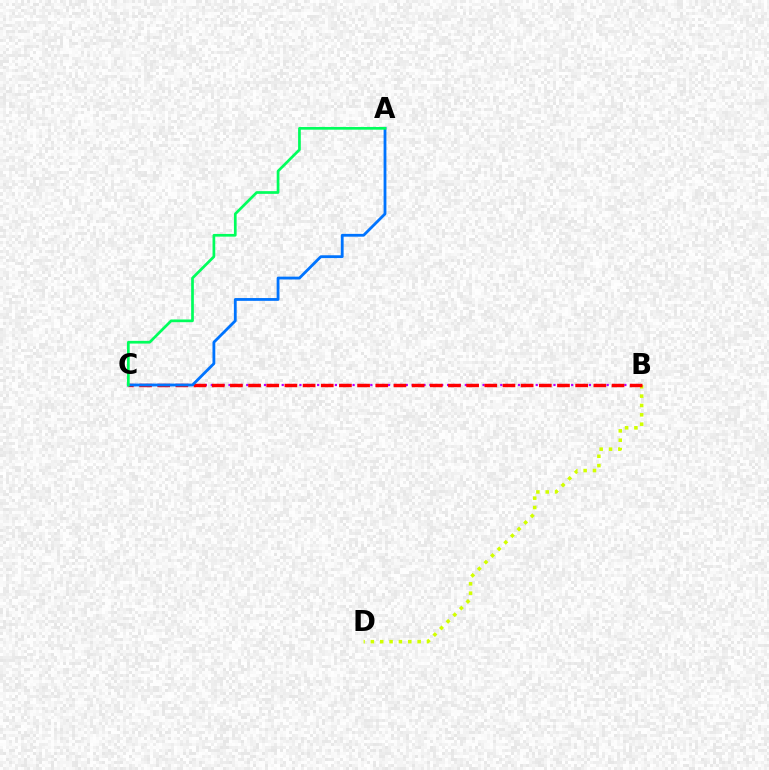{('B', 'C'): [{'color': '#b900ff', 'line_style': 'dotted', 'thickness': 1.61}, {'color': '#ff0000', 'line_style': 'dashed', 'thickness': 2.47}], ('B', 'D'): [{'color': '#d1ff00', 'line_style': 'dotted', 'thickness': 2.54}], ('A', 'C'): [{'color': '#0074ff', 'line_style': 'solid', 'thickness': 2.02}, {'color': '#00ff5c', 'line_style': 'solid', 'thickness': 1.95}]}